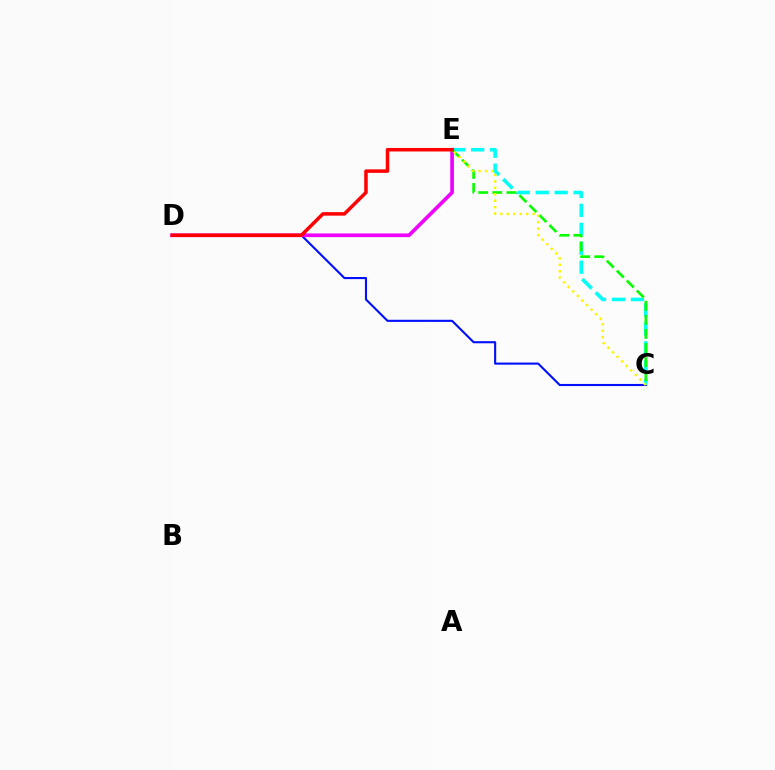{('C', 'D'): [{'color': '#0010ff', 'line_style': 'solid', 'thickness': 1.52}], ('D', 'E'): [{'color': '#ee00ff', 'line_style': 'solid', 'thickness': 2.64}, {'color': '#ff0000', 'line_style': 'solid', 'thickness': 2.52}], ('C', 'E'): [{'color': '#00fff6', 'line_style': 'dashed', 'thickness': 2.58}, {'color': '#08ff00', 'line_style': 'dashed', 'thickness': 1.92}, {'color': '#fcf500', 'line_style': 'dotted', 'thickness': 1.75}]}